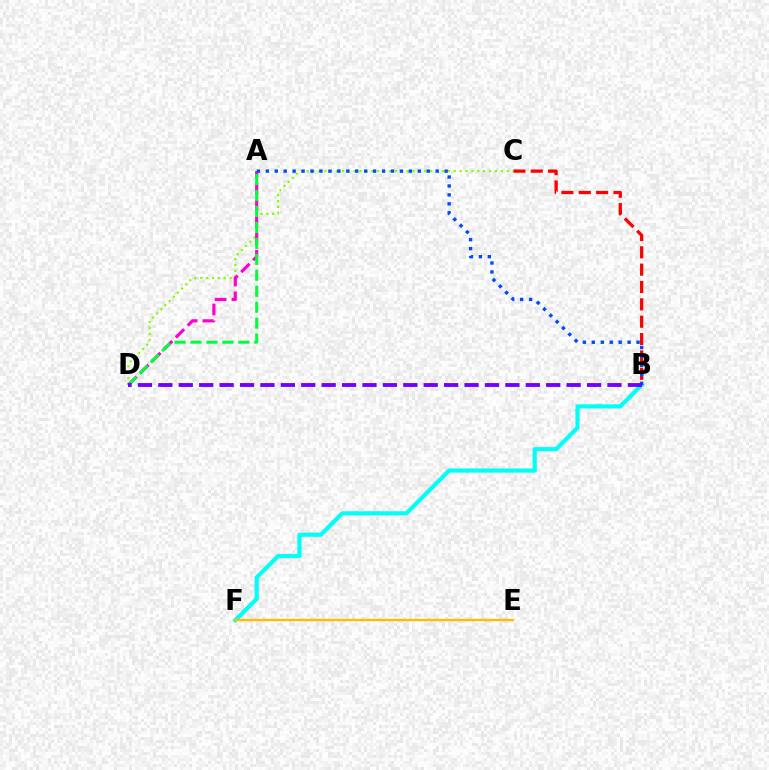{('B', 'F'): [{'color': '#00fff6', 'line_style': 'solid', 'thickness': 3.0}], ('B', 'C'): [{'color': '#ff0000', 'line_style': 'dashed', 'thickness': 2.36}], ('C', 'D'): [{'color': '#84ff00', 'line_style': 'dotted', 'thickness': 1.6}], ('A', 'D'): [{'color': '#ff00cf', 'line_style': 'dashed', 'thickness': 2.28}, {'color': '#00ff39', 'line_style': 'dashed', 'thickness': 2.17}], ('E', 'F'): [{'color': '#ffbd00', 'line_style': 'solid', 'thickness': 1.66}], ('A', 'B'): [{'color': '#004bff', 'line_style': 'dotted', 'thickness': 2.43}], ('B', 'D'): [{'color': '#7200ff', 'line_style': 'dashed', 'thickness': 2.77}]}